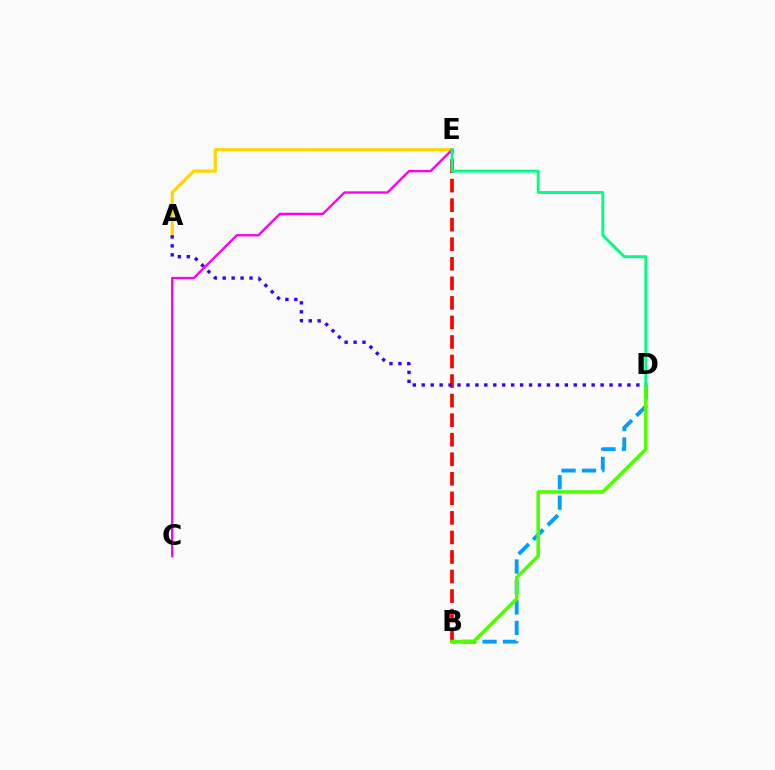{('A', 'E'): [{'color': '#ffd500', 'line_style': 'solid', 'thickness': 2.26}], ('B', 'E'): [{'color': '#ff0000', 'line_style': 'dashed', 'thickness': 2.66}], ('A', 'D'): [{'color': '#3700ff', 'line_style': 'dotted', 'thickness': 2.43}], ('B', 'D'): [{'color': '#009eff', 'line_style': 'dashed', 'thickness': 2.78}, {'color': '#4fff00', 'line_style': 'solid', 'thickness': 2.54}], ('C', 'E'): [{'color': '#ff00ed', 'line_style': 'solid', 'thickness': 1.69}], ('D', 'E'): [{'color': '#00ff86', 'line_style': 'solid', 'thickness': 2.1}]}